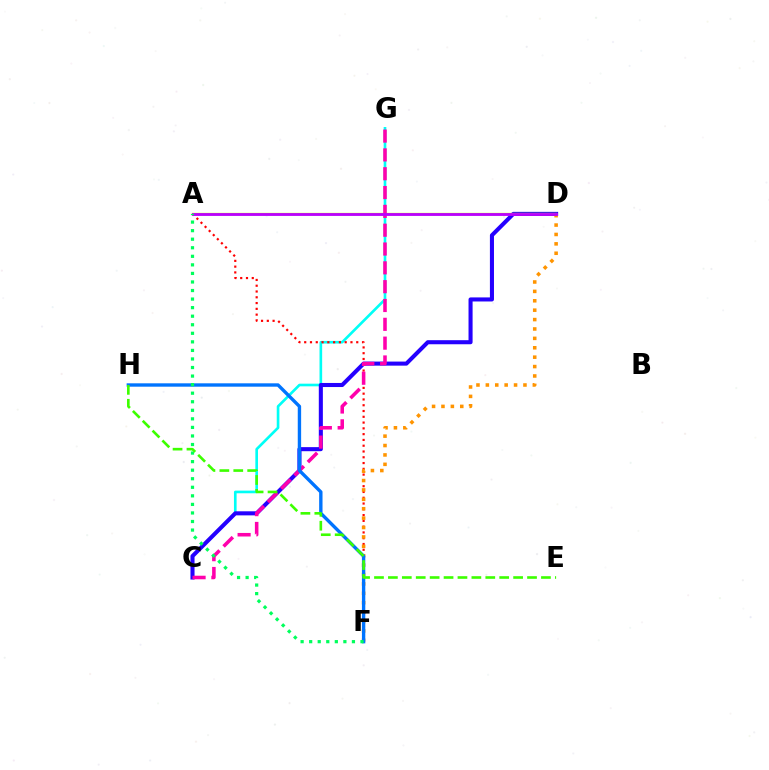{('C', 'G'): [{'color': '#00fff6', 'line_style': 'solid', 'thickness': 1.91}, {'color': '#ff00ac', 'line_style': 'dashed', 'thickness': 2.56}], ('C', 'D'): [{'color': '#2500ff', 'line_style': 'solid', 'thickness': 2.93}], ('A', 'F'): [{'color': '#ff0000', 'line_style': 'dotted', 'thickness': 1.57}, {'color': '#00ff5c', 'line_style': 'dotted', 'thickness': 2.32}], ('A', 'D'): [{'color': '#d1ff00', 'line_style': 'solid', 'thickness': 1.66}, {'color': '#b900ff', 'line_style': 'solid', 'thickness': 2.04}], ('D', 'F'): [{'color': '#ff9400', 'line_style': 'dotted', 'thickness': 2.55}], ('F', 'H'): [{'color': '#0074ff', 'line_style': 'solid', 'thickness': 2.43}], ('E', 'H'): [{'color': '#3dff00', 'line_style': 'dashed', 'thickness': 1.89}]}